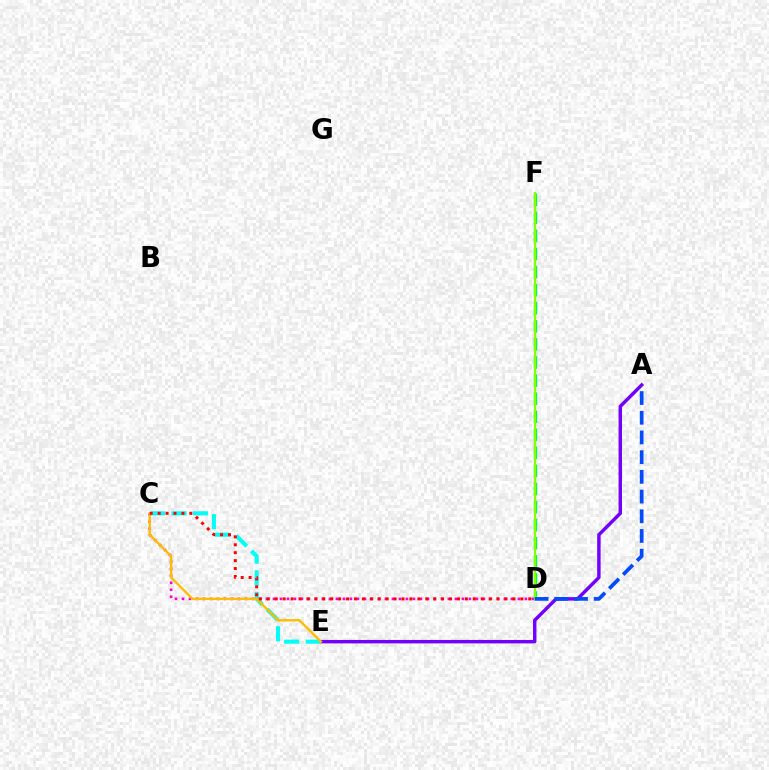{('A', 'E'): [{'color': '#7200ff', 'line_style': 'solid', 'thickness': 2.48}], ('C', 'E'): [{'color': '#00fff6', 'line_style': 'dashed', 'thickness': 2.93}, {'color': '#ffbd00', 'line_style': 'solid', 'thickness': 1.71}], ('C', 'D'): [{'color': '#ff00cf', 'line_style': 'dotted', 'thickness': 1.9}, {'color': '#ff0000', 'line_style': 'dotted', 'thickness': 2.15}], ('D', 'F'): [{'color': '#00ff39', 'line_style': 'dashed', 'thickness': 2.46}, {'color': '#84ff00', 'line_style': 'solid', 'thickness': 1.54}], ('A', 'D'): [{'color': '#004bff', 'line_style': 'dashed', 'thickness': 2.68}]}